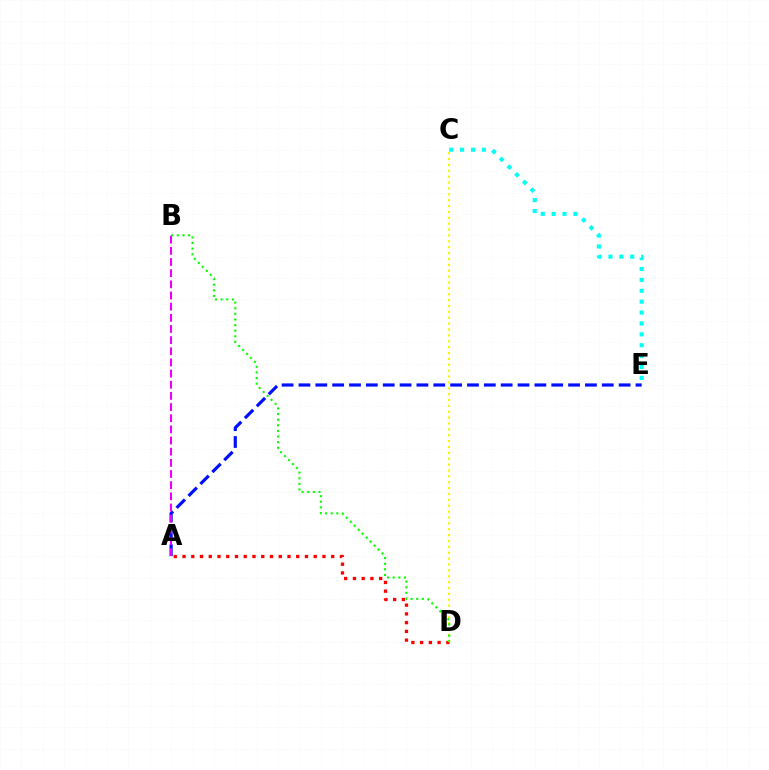{('C', 'E'): [{'color': '#00fff6', 'line_style': 'dotted', 'thickness': 2.96}], ('A', 'E'): [{'color': '#0010ff', 'line_style': 'dashed', 'thickness': 2.29}], ('A', 'D'): [{'color': '#ff0000', 'line_style': 'dotted', 'thickness': 2.38}], ('C', 'D'): [{'color': '#fcf500', 'line_style': 'dotted', 'thickness': 1.6}], ('B', 'D'): [{'color': '#08ff00', 'line_style': 'dotted', 'thickness': 1.53}], ('A', 'B'): [{'color': '#ee00ff', 'line_style': 'dashed', 'thickness': 1.52}]}